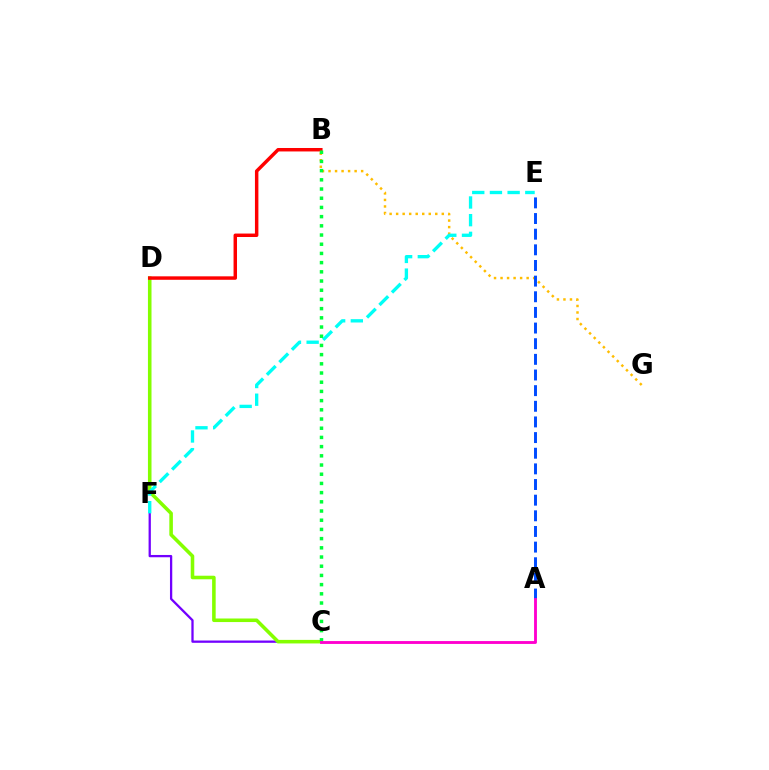{('C', 'F'): [{'color': '#7200ff', 'line_style': 'solid', 'thickness': 1.64}], ('C', 'D'): [{'color': '#84ff00', 'line_style': 'solid', 'thickness': 2.56}], ('B', 'G'): [{'color': '#ffbd00', 'line_style': 'dotted', 'thickness': 1.77}], ('E', 'F'): [{'color': '#00fff6', 'line_style': 'dashed', 'thickness': 2.4}], ('B', 'D'): [{'color': '#ff0000', 'line_style': 'solid', 'thickness': 2.49}], ('A', 'E'): [{'color': '#004bff', 'line_style': 'dashed', 'thickness': 2.13}], ('B', 'C'): [{'color': '#00ff39', 'line_style': 'dotted', 'thickness': 2.5}], ('A', 'C'): [{'color': '#ff00cf', 'line_style': 'solid', 'thickness': 2.06}]}